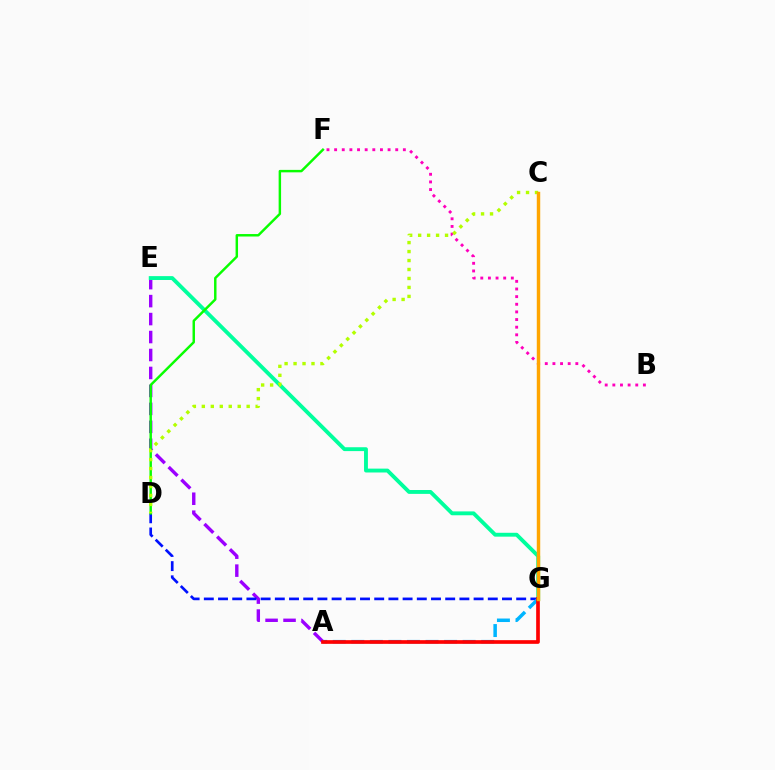{('A', 'E'): [{'color': '#9b00ff', 'line_style': 'dashed', 'thickness': 2.44}], ('E', 'G'): [{'color': '#00ff9d', 'line_style': 'solid', 'thickness': 2.78}], ('D', 'G'): [{'color': '#0010ff', 'line_style': 'dashed', 'thickness': 1.93}], ('D', 'F'): [{'color': '#08ff00', 'line_style': 'solid', 'thickness': 1.77}], ('B', 'F'): [{'color': '#ff00bd', 'line_style': 'dotted', 'thickness': 2.08}], ('C', 'D'): [{'color': '#b3ff00', 'line_style': 'dotted', 'thickness': 2.44}], ('A', 'G'): [{'color': '#00b5ff', 'line_style': 'dashed', 'thickness': 2.52}, {'color': '#ff0000', 'line_style': 'solid', 'thickness': 2.65}], ('C', 'G'): [{'color': '#ffa500', 'line_style': 'solid', 'thickness': 2.47}]}